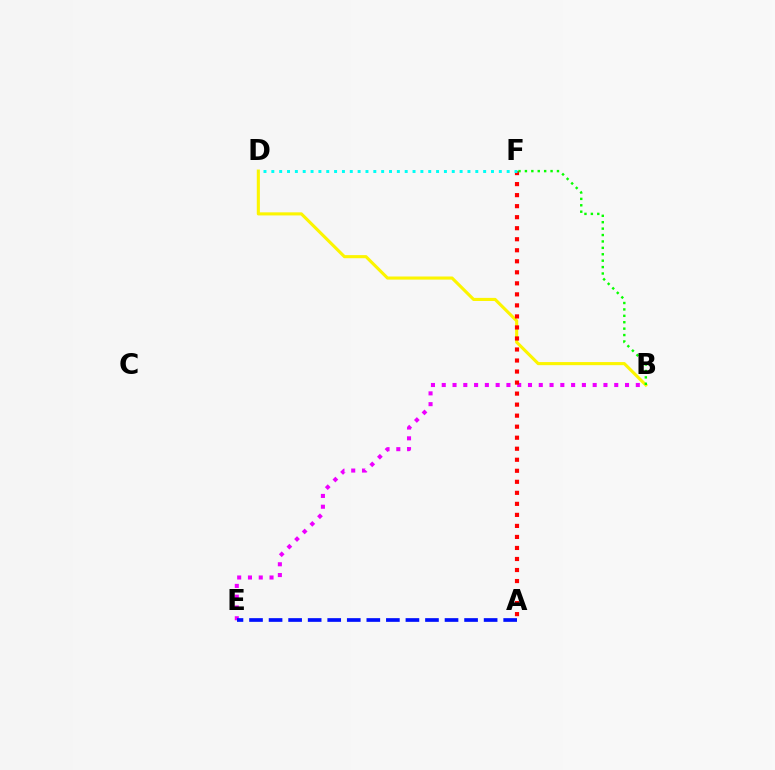{('B', 'E'): [{'color': '#ee00ff', 'line_style': 'dotted', 'thickness': 2.93}], ('B', 'D'): [{'color': '#fcf500', 'line_style': 'solid', 'thickness': 2.24}], ('A', 'F'): [{'color': '#ff0000', 'line_style': 'dotted', 'thickness': 3.0}], ('B', 'F'): [{'color': '#08ff00', 'line_style': 'dotted', 'thickness': 1.74}], ('D', 'F'): [{'color': '#00fff6', 'line_style': 'dotted', 'thickness': 2.13}], ('A', 'E'): [{'color': '#0010ff', 'line_style': 'dashed', 'thickness': 2.66}]}